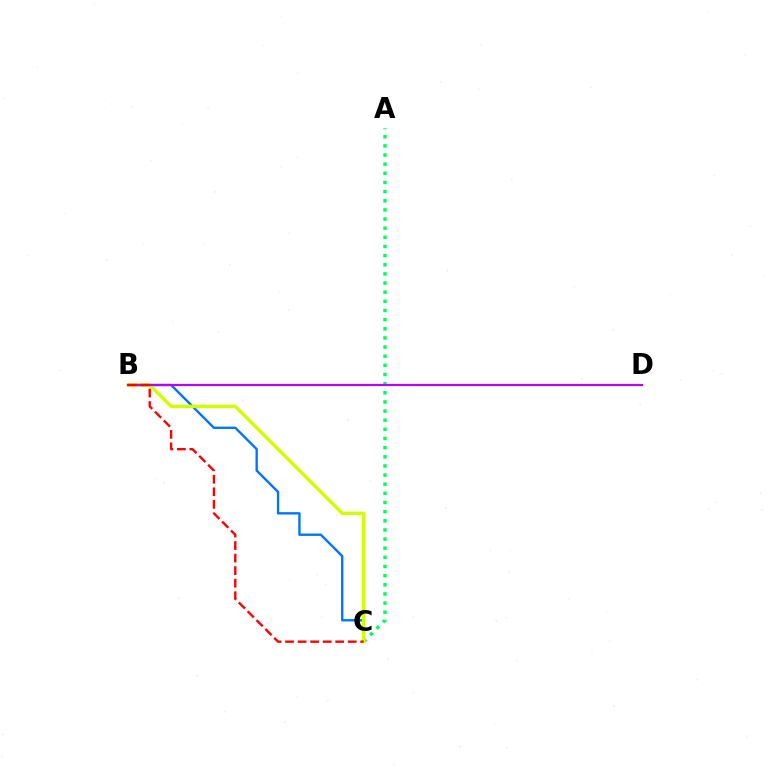{('A', 'C'): [{'color': '#00ff5c', 'line_style': 'dotted', 'thickness': 2.48}], ('B', 'C'): [{'color': '#0074ff', 'line_style': 'solid', 'thickness': 1.7}, {'color': '#d1ff00', 'line_style': 'solid', 'thickness': 2.47}, {'color': '#ff0000', 'line_style': 'dashed', 'thickness': 1.7}], ('B', 'D'): [{'color': '#b900ff', 'line_style': 'solid', 'thickness': 1.57}]}